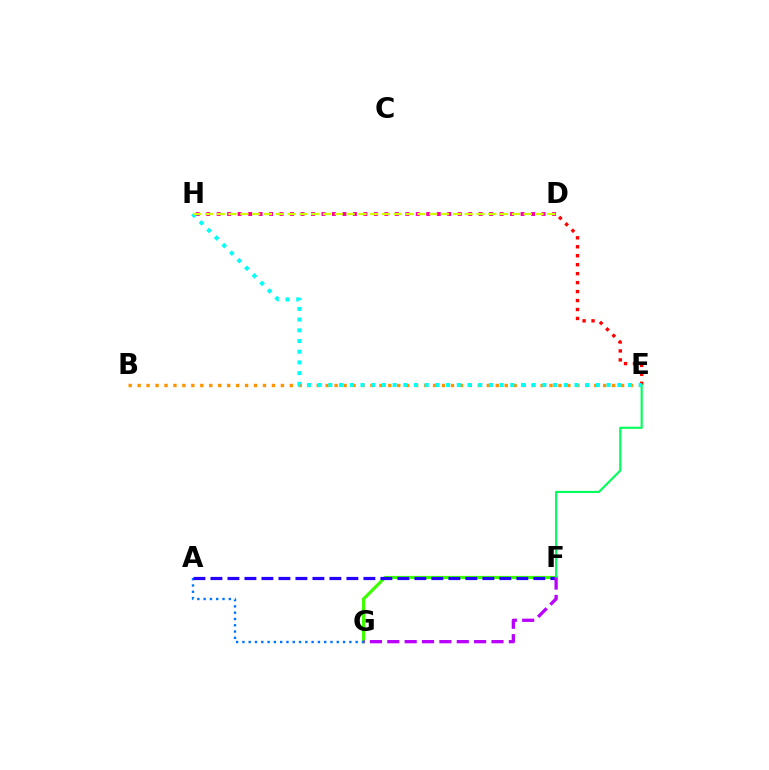{('D', 'E'): [{'color': '#ff0000', 'line_style': 'dotted', 'thickness': 2.43}], ('F', 'G'): [{'color': '#3dff00', 'line_style': 'solid', 'thickness': 2.29}, {'color': '#b900ff', 'line_style': 'dashed', 'thickness': 2.36}], ('A', 'G'): [{'color': '#0074ff', 'line_style': 'dotted', 'thickness': 1.71}], ('B', 'E'): [{'color': '#ff9400', 'line_style': 'dotted', 'thickness': 2.43}], ('A', 'F'): [{'color': '#2500ff', 'line_style': 'dashed', 'thickness': 2.31}], ('E', 'F'): [{'color': '#00ff5c', 'line_style': 'solid', 'thickness': 1.55}], ('D', 'H'): [{'color': '#ff00ac', 'line_style': 'dotted', 'thickness': 2.85}, {'color': '#d1ff00', 'line_style': 'dashed', 'thickness': 1.6}], ('E', 'H'): [{'color': '#00fff6', 'line_style': 'dotted', 'thickness': 2.91}]}